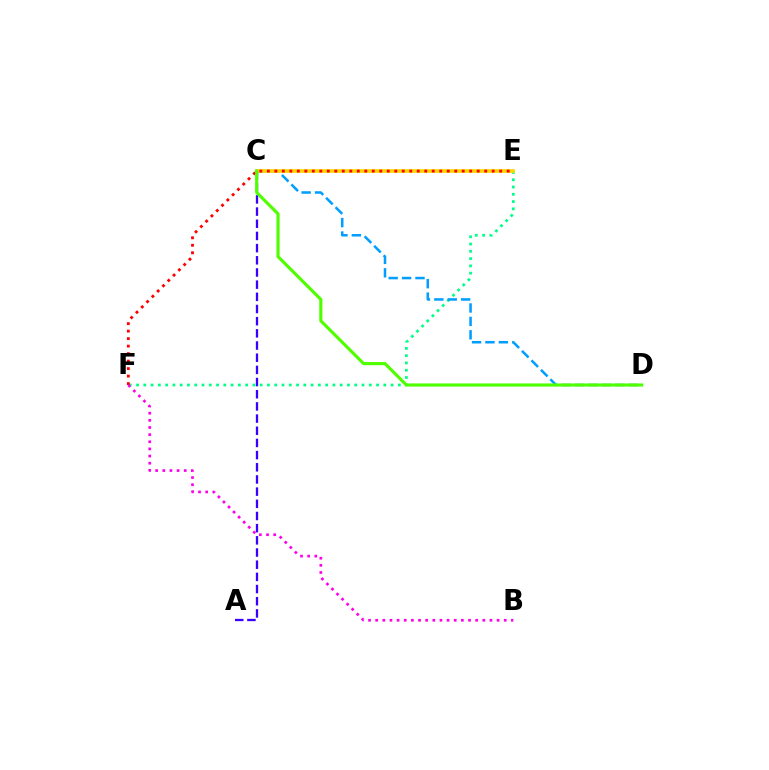{('E', 'F'): [{'color': '#00ff86', 'line_style': 'dotted', 'thickness': 1.98}, {'color': '#ff0000', 'line_style': 'dotted', 'thickness': 2.04}], ('C', 'D'): [{'color': '#009eff', 'line_style': 'dashed', 'thickness': 1.82}, {'color': '#4fff00', 'line_style': 'solid', 'thickness': 2.26}], ('C', 'E'): [{'color': '#ffd500', 'line_style': 'solid', 'thickness': 2.62}], ('B', 'F'): [{'color': '#ff00ed', 'line_style': 'dotted', 'thickness': 1.94}], ('A', 'C'): [{'color': '#3700ff', 'line_style': 'dashed', 'thickness': 1.65}]}